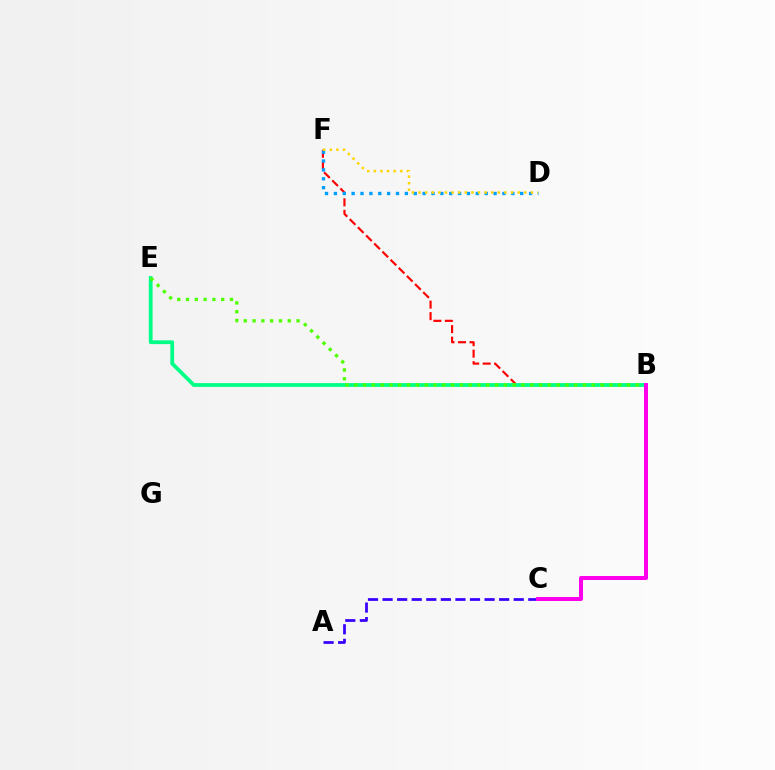{('A', 'C'): [{'color': '#3700ff', 'line_style': 'dashed', 'thickness': 1.98}], ('B', 'F'): [{'color': '#ff0000', 'line_style': 'dashed', 'thickness': 1.56}], ('D', 'F'): [{'color': '#009eff', 'line_style': 'dotted', 'thickness': 2.41}, {'color': '#ffd500', 'line_style': 'dotted', 'thickness': 1.8}], ('B', 'E'): [{'color': '#00ff86', 'line_style': 'solid', 'thickness': 2.72}, {'color': '#4fff00', 'line_style': 'dotted', 'thickness': 2.39}], ('B', 'C'): [{'color': '#ff00ed', 'line_style': 'solid', 'thickness': 2.88}]}